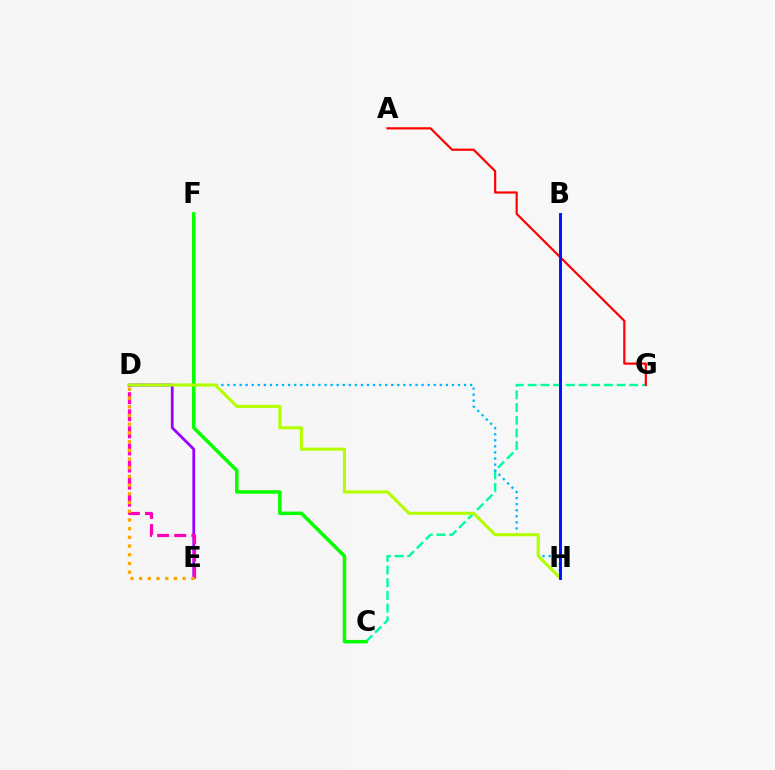{('C', 'G'): [{'color': '#00ff9d', 'line_style': 'dashed', 'thickness': 1.73}], ('D', 'H'): [{'color': '#00b5ff', 'line_style': 'dotted', 'thickness': 1.65}, {'color': '#b3ff00', 'line_style': 'solid', 'thickness': 2.22}], ('A', 'G'): [{'color': '#ff0000', 'line_style': 'solid', 'thickness': 1.58}], ('D', 'E'): [{'color': '#9b00ff', 'line_style': 'solid', 'thickness': 1.99}, {'color': '#ff00bd', 'line_style': 'dashed', 'thickness': 2.32}, {'color': '#ffa500', 'line_style': 'dotted', 'thickness': 2.37}], ('C', 'F'): [{'color': '#08ff00', 'line_style': 'solid', 'thickness': 2.52}], ('B', 'H'): [{'color': '#0010ff', 'line_style': 'solid', 'thickness': 2.09}]}